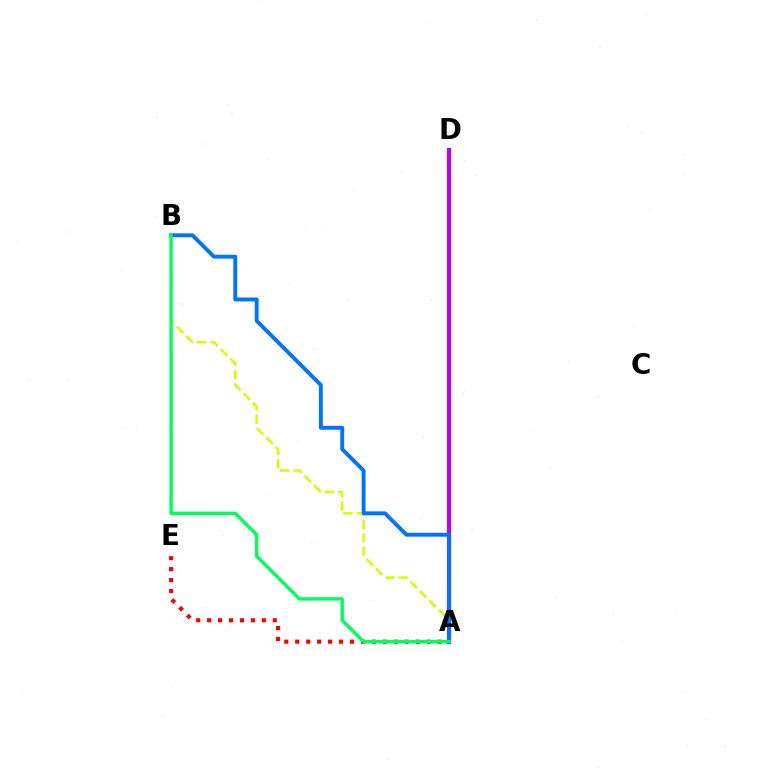{('A', 'D'): [{'color': '#b900ff', 'line_style': 'solid', 'thickness': 2.97}], ('A', 'E'): [{'color': '#ff0000', 'line_style': 'dotted', 'thickness': 2.97}], ('A', 'B'): [{'color': '#d1ff00', 'line_style': 'dashed', 'thickness': 1.82}, {'color': '#0074ff', 'line_style': 'solid', 'thickness': 2.8}, {'color': '#00ff5c', 'line_style': 'solid', 'thickness': 2.45}]}